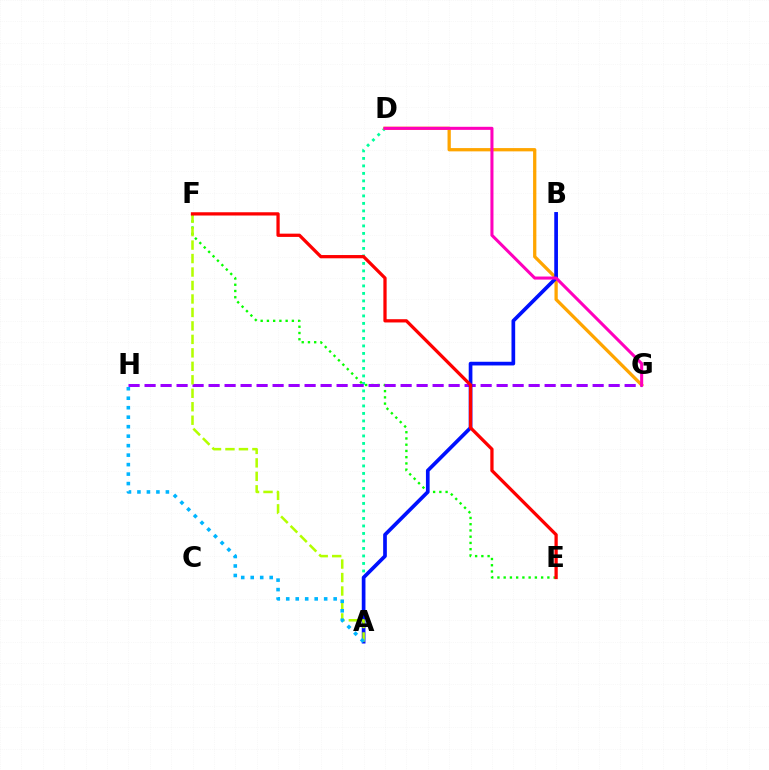{('A', 'D'): [{'color': '#00ff9d', 'line_style': 'dotted', 'thickness': 2.04}], ('E', 'F'): [{'color': '#08ff00', 'line_style': 'dotted', 'thickness': 1.7}, {'color': '#ff0000', 'line_style': 'solid', 'thickness': 2.35}], ('D', 'G'): [{'color': '#ffa500', 'line_style': 'solid', 'thickness': 2.36}, {'color': '#ff00bd', 'line_style': 'solid', 'thickness': 2.2}], ('G', 'H'): [{'color': '#9b00ff', 'line_style': 'dashed', 'thickness': 2.17}], ('A', 'B'): [{'color': '#0010ff', 'line_style': 'solid', 'thickness': 2.66}], ('A', 'F'): [{'color': '#b3ff00', 'line_style': 'dashed', 'thickness': 1.83}], ('A', 'H'): [{'color': '#00b5ff', 'line_style': 'dotted', 'thickness': 2.58}]}